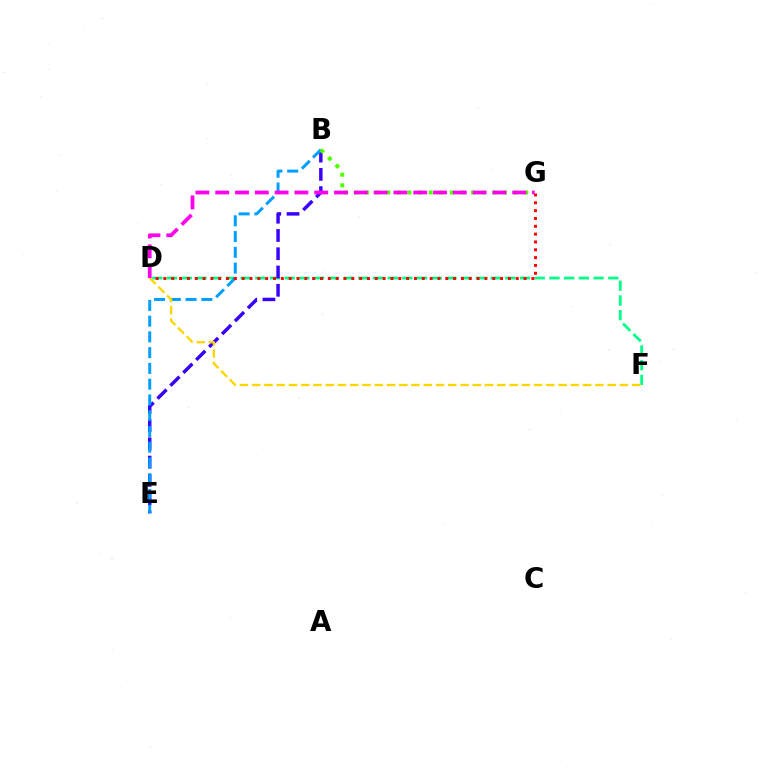{('D', 'F'): [{'color': '#00ff86', 'line_style': 'dashed', 'thickness': 2.0}, {'color': '#ffd500', 'line_style': 'dashed', 'thickness': 1.66}], ('B', 'E'): [{'color': '#3700ff', 'line_style': 'dashed', 'thickness': 2.48}, {'color': '#009eff', 'line_style': 'dashed', 'thickness': 2.14}], ('D', 'G'): [{'color': '#ff0000', 'line_style': 'dotted', 'thickness': 2.13}, {'color': '#ff00ed', 'line_style': 'dashed', 'thickness': 2.69}], ('B', 'G'): [{'color': '#4fff00', 'line_style': 'dotted', 'thickness': 2.89}]}